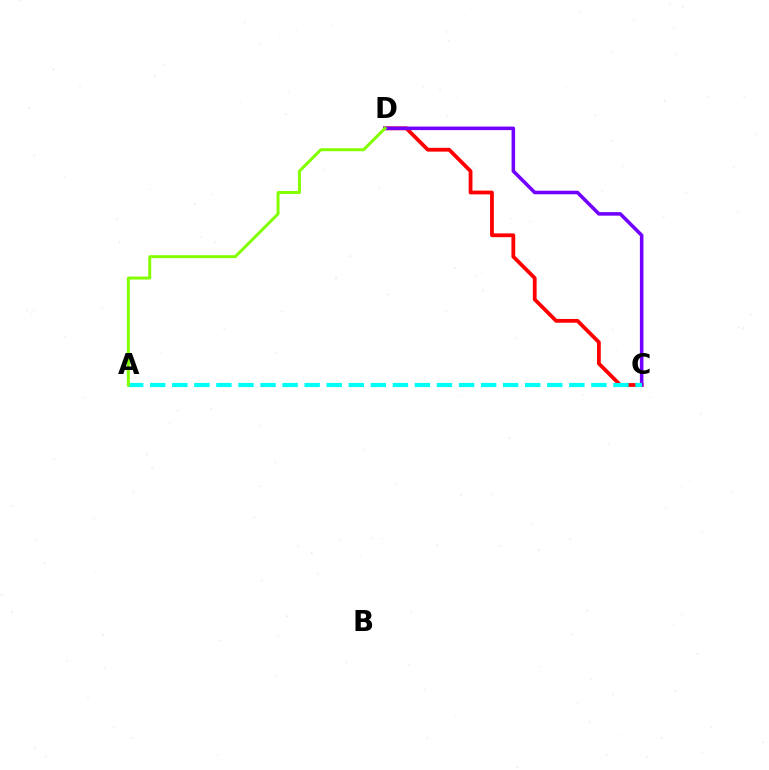{('C', 'D'): [{'color': '#ff0000', 'line_style': 'solid', 'thickness': 2.73}, {'color': '#7200ff', 'line_style': 'solid', 'thickness': 2.55}], ('A', 'C'): [{'color': '#00fff6', 'line_style': 'dashed', 'thickness': 3.0}], ('A', 'D'): [{'color': '#84ff00', 'line_style': 'solid', 'thickness': 2.15}]}